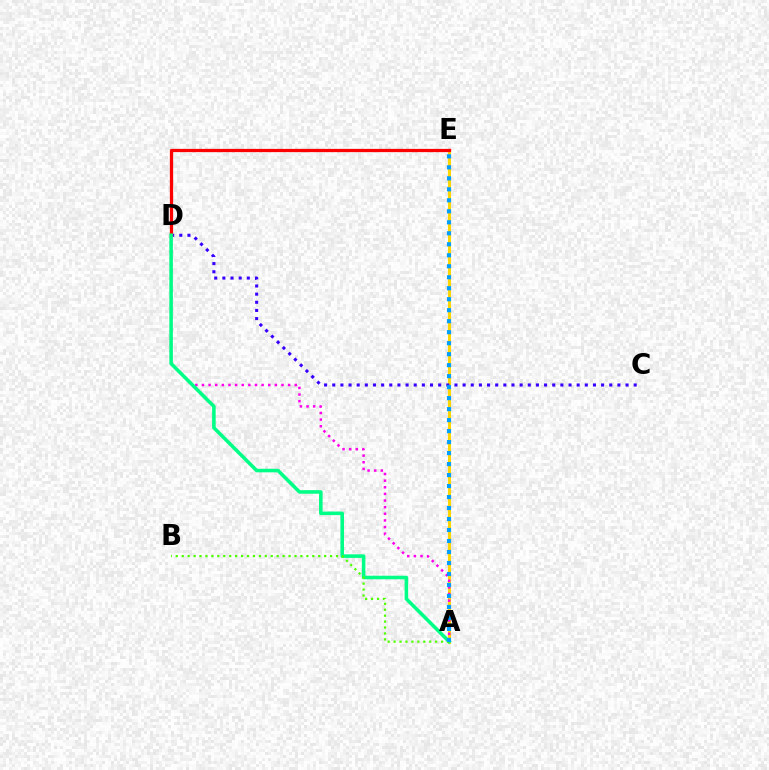{('A', 'E'): [{'color': '#ffd500', 'line_style': 'solid', 'thickness': 2.22}, {'color': '#009eff', 'line_style': 'dotted', 'thickness': 2.99}], ('C', 'D'): [{'color': '#3700ff', 'line_style': 'dotted', 'thickness': 2.21}], ('A', 'D'): [{'color': '#ff00ed', 'line_style': 'dotted', 'thickness': 1.8}, {'color': '#00ff86', 'line_style': 'solid', 'thickness': 2.56}], ('D', 'E'): [{'color': '#ff0000', 'line_style': 'solid', 'thickness': 2.35}], ('A', 'B'): [{'color': '#4fff00', 'line_style': 'dotted', 'thickness': 1.61}]}